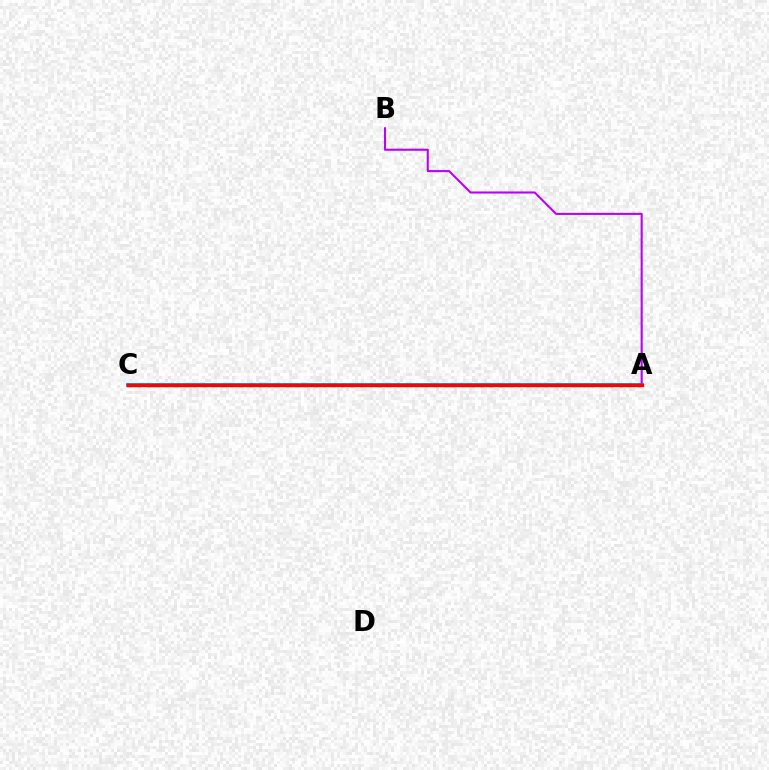{('A', 'C'): [{'color': '#d1ff00', 'line_style': 'dashed', 'thickness': 1.59}, {'color': '#00ff5c', 'line_style': 'dotted', 'thickness': 2.52}, {'color': '#0074ff', 'line_style': 'solid', 'thickness': 2.59}, {'color': '#ff0000', 'line_style': 'solid', 'thickness': 2.42}], ('A', 'B'): [{'color': '#b900ff', 'line_style': 'solid', 'thickness': 1.51}]}